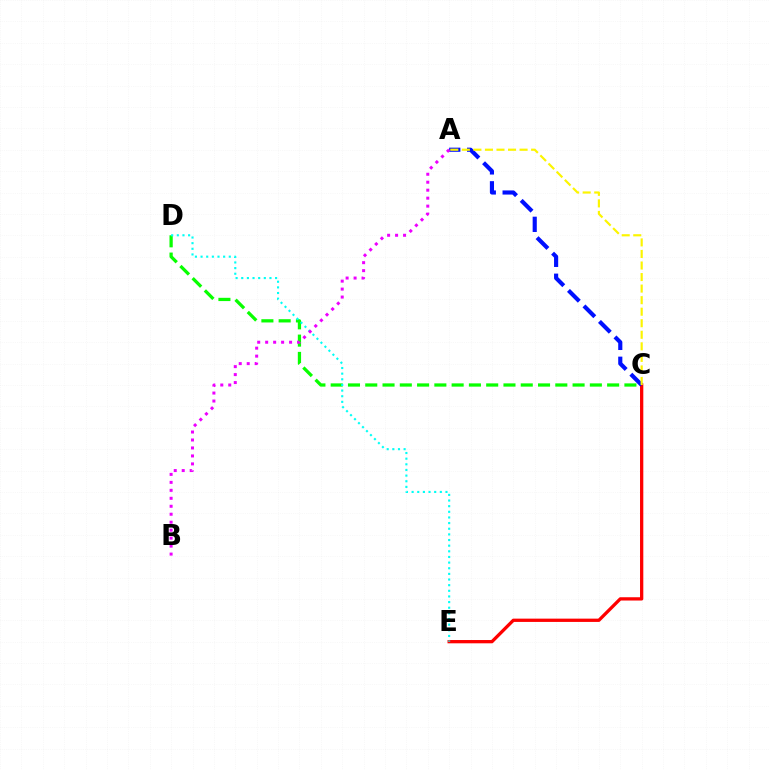{('C', 'E'): [{'color': '#ff0000', 'line_style': 'solid', 'thickness': 2.37}], ('A', 'C'): [{'color': '#0010ff', 'line_style': 'dashed', 'thickness': 2.98}, {'color': '#fcf500', 'line_style': 'dashed', 'thickness': 1.57}], ('C', 'D'): [{'color': '#08ff00', 'line_style': 'dashed', 'thickness': 2.35}], ('D', 'E'): [{'color': '#00fff6', 'line_style': 'dotted', 'thickness': 1.53}], ('A', 'B'): [{'color': '#ee00ff', 'line_style': 'dotted', 'thickness': 2.17}]}